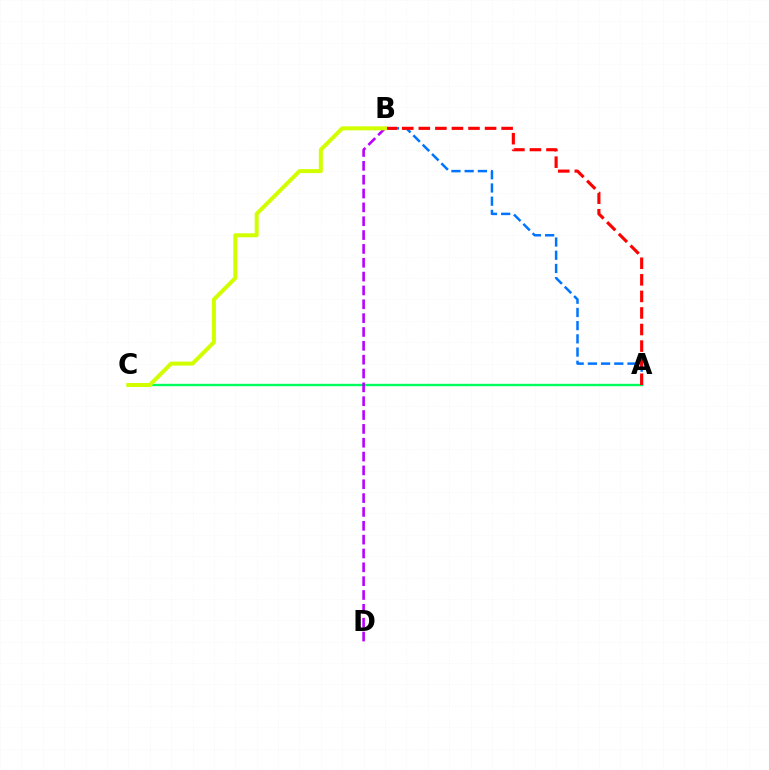{('A', 'C'): [{'color': '#00ff5c', 'line_style': 'solid', 'thickness': 1.7}], ('A', 'B'): [{'color': '#0074ff', 'line_style': 'dashed', 'thickness': 1.79}, {'color': '#ff0000', 'line_style': 'dashed', 'thickness': 2.25}], ('B', 'D'): [{'color': '#b900ff', 'line_style': 'dashed', 'thickness': 1.88}], ('B', 'C'): [{'color': '#d1ff00', 'line_style': 'solid', 'thickness': 2.88}]}